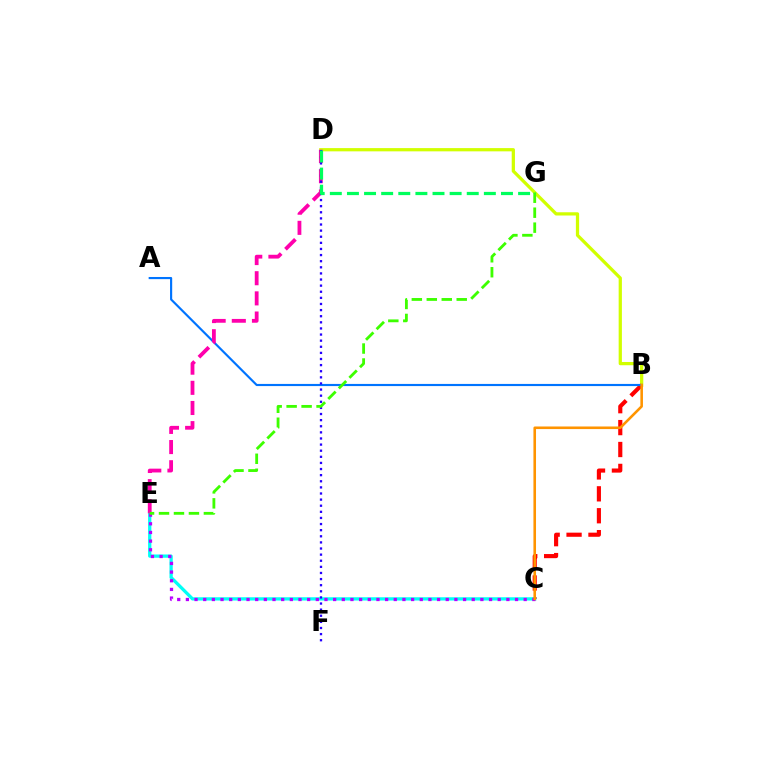{('B', 'D'): [{'color': '#d1ff00', 'line_style': 'solid', 'thickness': 2.34}], ('B', 'C'): [{'color': '#ff0000', 'line_style': 'dashed', 'thickness': 2.98}, {'color': '#ff9400', 'line_style': 'solid', 'thickness': 1.86}], ('C', 'E'): [{'color': '#00fff6', 'line_style': 'solid', 'thickness': 2.36}, {'color': '#b900ff', 'line_style': 'dotted', 'thickness': 2.35}], ('A', 'B'): [{'color': '#0074ff', 'line_style': 'solid', 'thickness': 1.55}], ('D', 'E'): [{'color': '#ff00ac', 'line_style': 'dashed', 'thickness': 2.74}], ('D', 'F'): [{'color': '#2500ff', 'line_style': 'dotted', 'thickness': 1.66}], ('E', 'G'): [{'color': '#3dff00', 'line_style': 'dashed', 'thickness': 2.03}], ('D', 'G'): [{'color': '#00ff5c', 'line_style': 'dashed', 'thickness': 2.33}]}